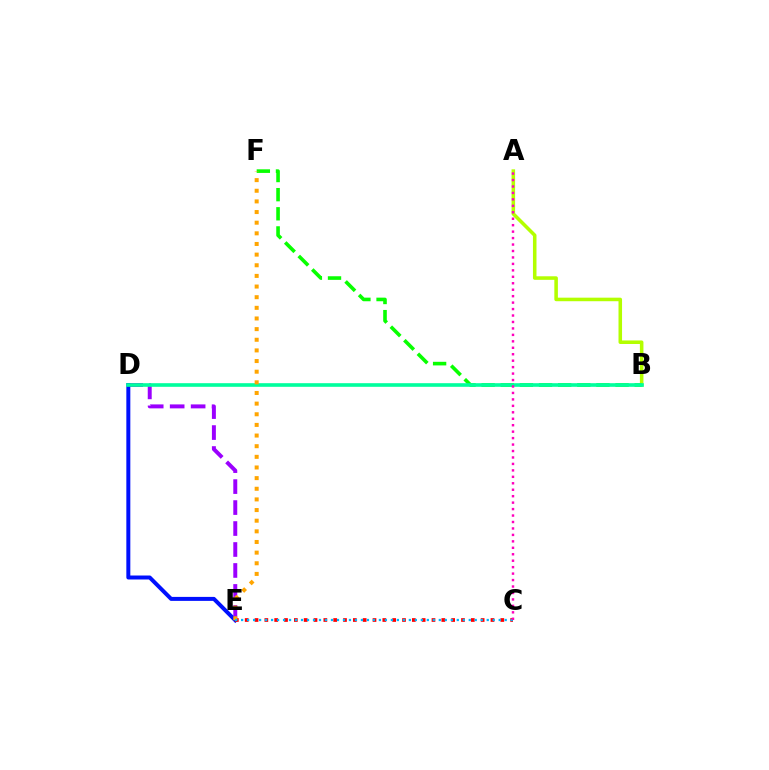{('D', 'E'): [{'color': '#9b00ff', 'line_style': 'dashed', 'thickness': 2.85}, {'color': '#0010ff', 'line_style': 'solid', 'thickness': 2.87}], ('C', 'E'): [{'color': '#ff0000', 'line_style': 'dotted', 'thickness': 2.67}, {'color': '#00b5ff', 'line_style': 'dotted', 'thickness': 1.63}], ('A', 'B'): [{'color': '#b3ff00', 'line_style': 'solid', 'thickness': 2.56}], ('B', 'F'): [{'color': '#08ff00', 'line_style': 'dashed', 'thickness': 2.6}], ('B', 'D'): [{'color': '#00ff9d', 'line_style': 'solid', 'thickness': 2.61}], ('E', 'F'): [{'color': '#ffa500', 'line_style': 'dotted', 'thickness': 2.89}], ('A', 'C'): [{'color': '#ff00bd', 'line_style': 'dotted', 'thickness': 1.75}]}